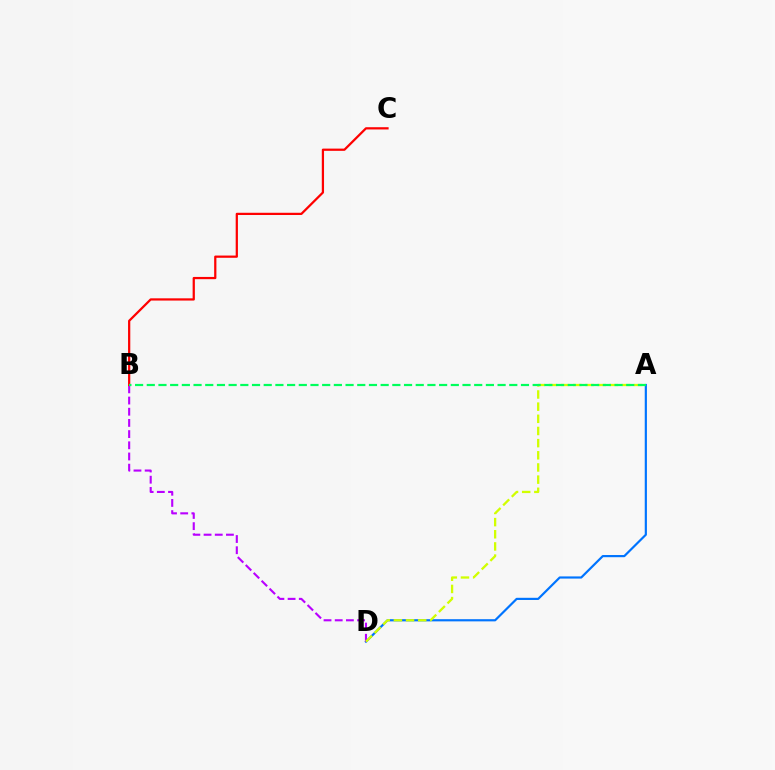{('A', 'D'): [{'color': '#0074ff', 'line_style': 'solid', 'thickness': 1.57}, {'color': '#d1ff00', 'line_style': 'dashed', 'thickness': 1.65}], ('B', 'D'): [{'color': '#b900ff', 'line_style': 'dashed', 'thickness': 1.52}], ('B', 'C'): [{'color': '#ff0000', 'line_style': 'solid', 'thickness': 1.61}], ('A', 'B'): [{'color': '#00ff5c', 'line_style': 'dashed', 'thickness': 1.59}]}